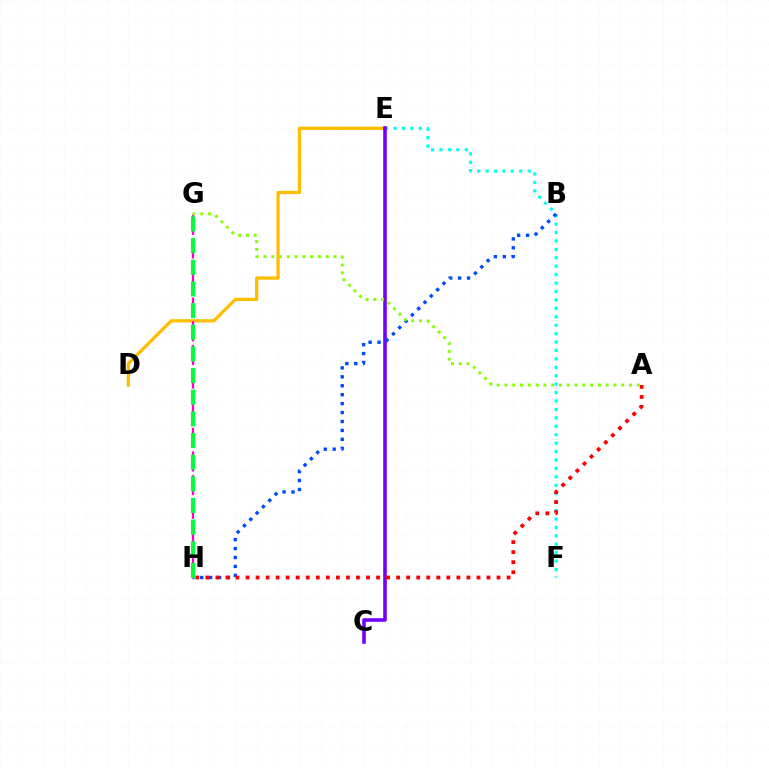{('E', 'F'): [{'color': '#00fff6', 'line_style': 'dotted', 'thickness': 2.29}], ('D', 'E'): [{'color': '#ffbd00', 'line_style': 'solid', 'thickness': 2.35}], ('C', 'E'): [{'color': '#7200ff', 'line_style': 'solid', 'thickness': 2.58}], ('G', 'H'): [{'color': '#ff00cf', 'line_style': 'dashed', 'thickness': 1.61}, {'color': '#00ff39', 'line_style': 'dashed', 'thickness': 2.94}], ('B', 'H'): [{'color': '#004bff', 'line_style': 'dotted', 'thickness': 2.43}], ('A', 'H'): [{'color': '#ff0000', 'line_style': 'dotted', 'thickness': 2.73}], ('A', 'G'): [{'color': '#84ff00', 'line_style': 'dotted', 'thickness': 2.12}]}